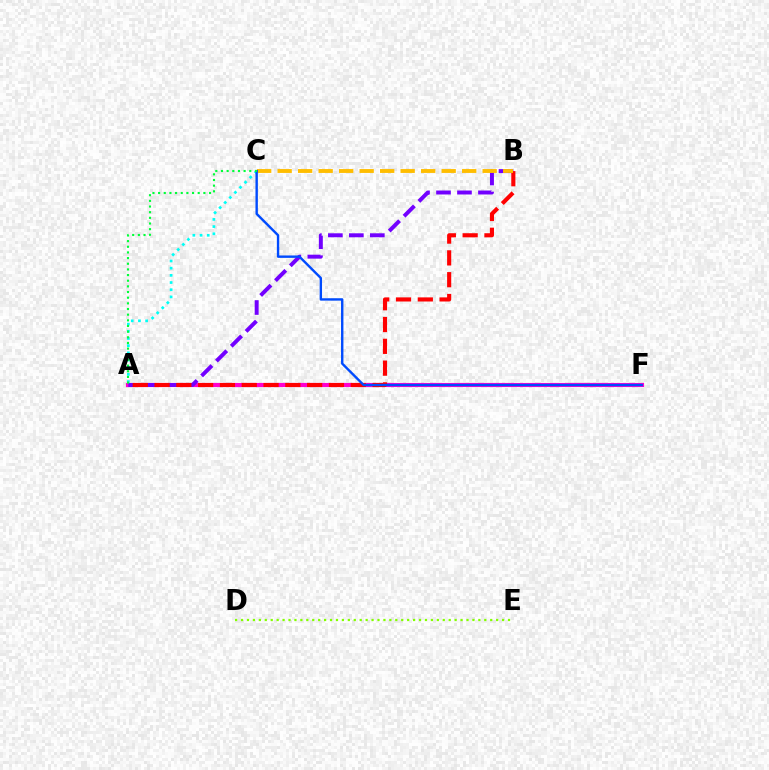{('A', 'F'): [{'color': '#ff00cf', 'line_style': 'solid', 'thickness': 2.98}], ('A', 'B'): [{'color': '#7200ff', 'line_style': 'dashed', 'thickness': 2.85}, {'color': '#ff0000', 'line_style': 'dashed', 'thickness': 2.96}], ('D', 'E'): [{'color': '#84ff00', 'line_style': 'dotted', 'thickness': 1.61}], ('A', 'C'): [{'color': '#00fff6', 'line_style': 'dotted', 'thickness': 1.95}, {'color': '#00ff39', 'line_style': 'dotted', 'thickness': 1.54}], ('B', 'C'): [{'color': '#ffbd00', 'line_style': 'dashed', 'thickness': 2.79}], ('C', 'F'): [{'color': '#004bff', 'line_style': 'solid', 'thickness': 1.72}]}